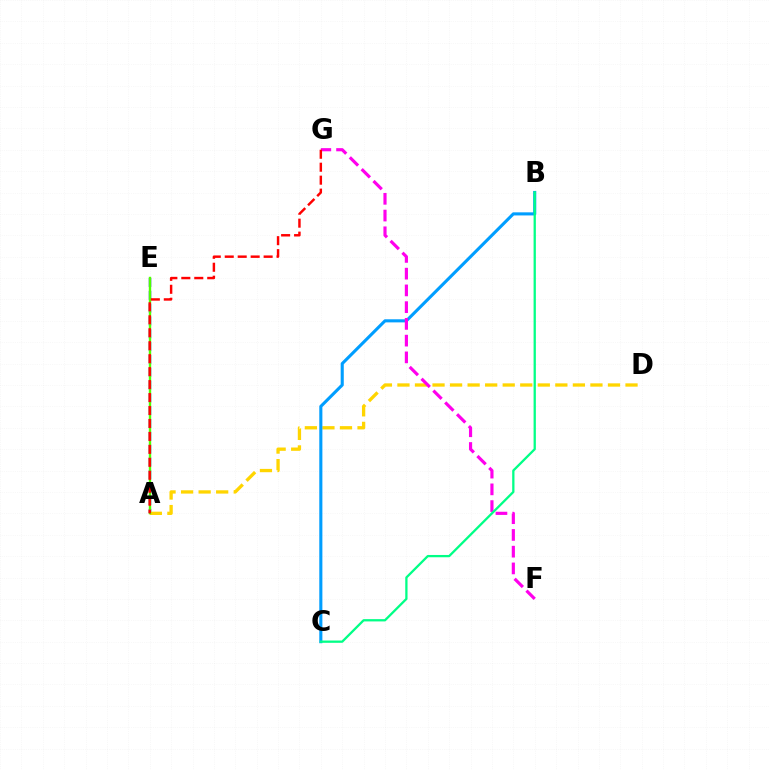{('A', 'E'): [{'color': '#3700ff', 'line_style': 'dashed', 'thickness': 1.74}, {'color': '#4fff00', 'line_style': 'solid', 'thickness': 1.73}], ('A', 'D'): [{'color': '#ffd500', 'line_style': 'dashed', 'thickness': 2.38}], ('B', 'C'): [{'color': '#009eff', 'line_style': 'solid', 'thickness': 2.23}, {'color': '#00ff86', 'line_style': 'solid', 'thickness': 1.65}], ('F', 'G'): [{'color': '#ff00ed', 'line_style': 'dashed', 'thickness': 2.27}], ('A', 'G'): [{'color': '#ff0000', 'line_style': 'dashed', 'thickness': 1.76}]}